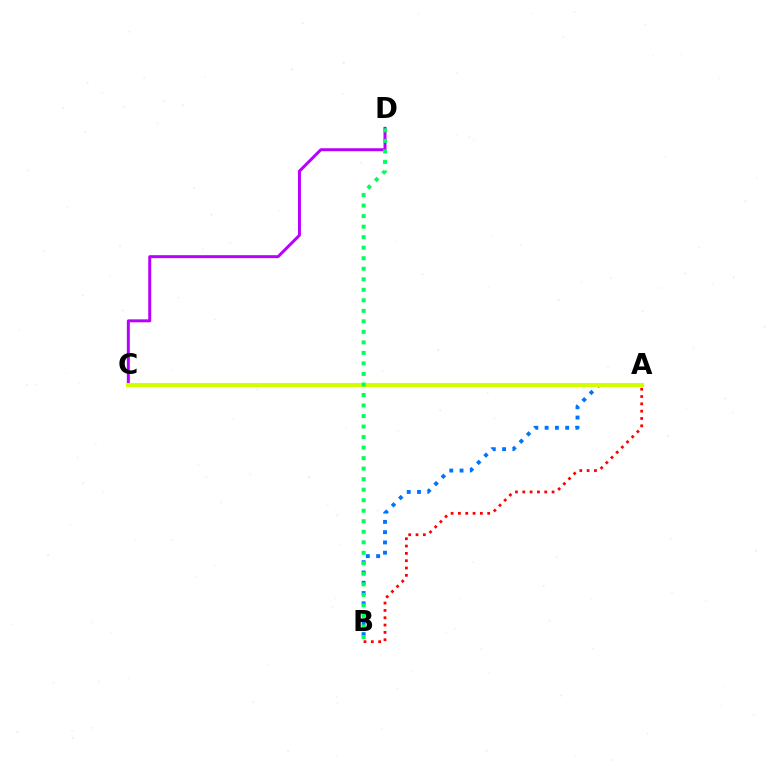{('C', 'D'): [{'color': '#b900ff', 'line_style': 'solid', 'thickness': 2.14}], ('A', 'B'): [{'color': '#0074ff', 'line_style': 'dotted', 'thickness': 2.79}, {'color': '#ff0000', 'line_style': 'dotted', 'thickness': 1.99}], ('A', 'C'): [{'color': '#d1ff00', 'line_style': 'solid', 'thickness': 2.93}], ('B', 'D'): [{'color': '#00ff5c', 'line_style': 'dotted', 'thickness': 2.86}]}